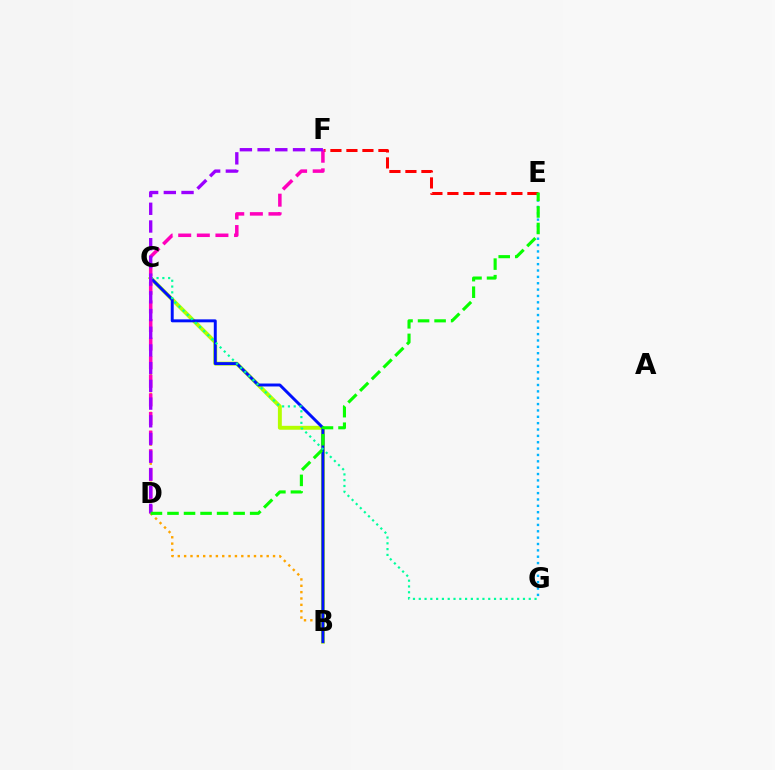{('E', 'F'): [{'color': '#ff0000', 'line_style': 'dashed', 'thickness': 2.17}], ('B', 'C'): [{'color': '#ffa500', 'line_style': 'dotted', 'thickness': 1.73}, {'color': '#b3ff00', 'line_style': 'solid', 'thickness': 2.82}, {'color': '#0010ff', 'line_style': 'solid', 'thickness': 2.12}], ('E', 'G'): [{'color': '#00b5ff', 'line_style': 'dotted', 'thickness': 1.73}], ('C', 'G'): [{'color': '#00ff9d', 'line_style': 'dotted', 'thickness': 1.57}], ('D', 'F'): [{'color': '#ff00bd', 'line_style': 'dashed', 'thickness': 2.53}, {'color': '#9b00ff', 'line_style': 'dashed', 'thickness': 2.41}], ('D', 'E'): [{'color': '#08ff00', 'line_style': 'dashed', 'thickness': 2.25}]}